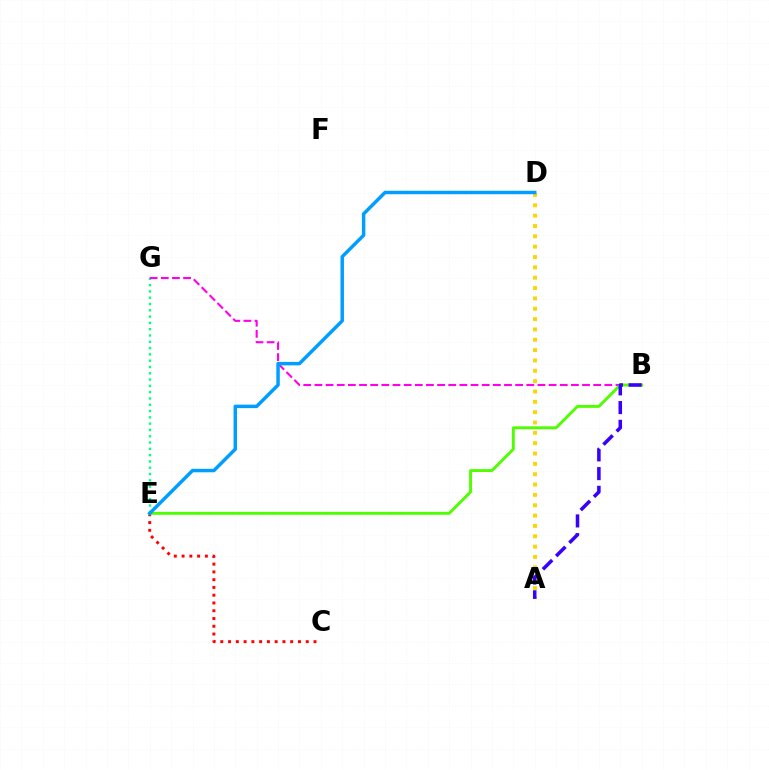{('E', 'G'): [{'color': '#00ff86', 'line_style': 'dotted', 'thickness': 1.71}], ('C', 'E'): [{'color': '#ff0000', 'line_style': 'dotted', 'thickness': 2.11}], ('B', 'G'): [{'color': '#ff00ed', 'line_style': 'dashed', 'thickness': 1.51}], ('B', 'E'): [{'color': '#4fff00', 'line_style': 'solid', 'thickness': 2.09}], ('A', 'D'): [{'color': '#ffd500', 'line_style': 'dotted', 'thickness': 2.81}], ('A', 'B'): [{'color': '#3700ff', 'line_style': 'dashed', 'thickness': 2.54}], ('D', 'E'): [{'color': '#009eff', 'line_style': 'solid', 'thickness': 2.5}]}